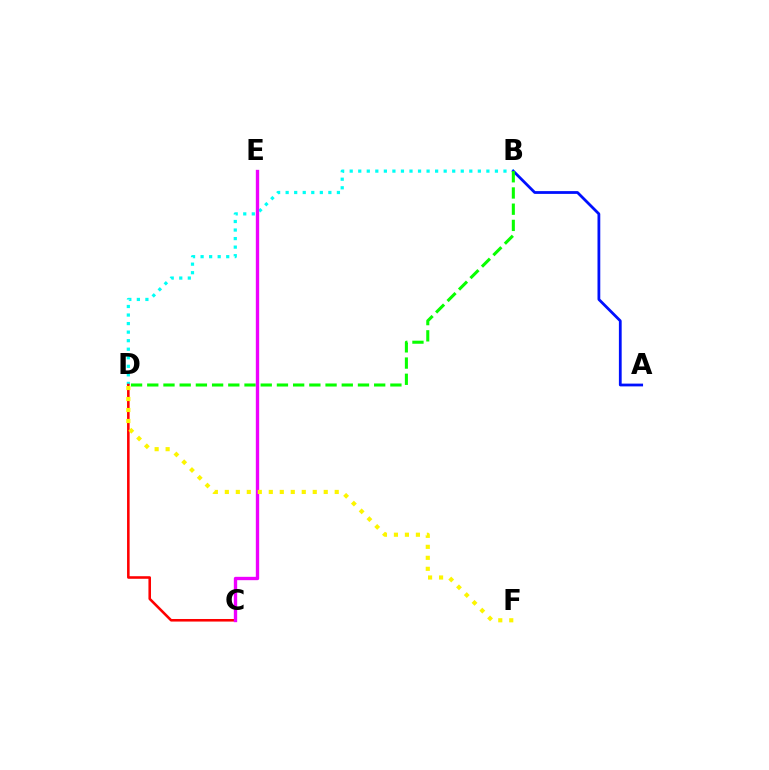{('B', 'D'): [{'color': '#00fff6', 'line_style': 'dotted', 'thickness': 2.32}, {'color': '#08ff00', 'line_style': 'dashed', 'thickness': 2.2}], ('A', 'B'): [{'color': '#0010ff', 'line_style': 'solid', 'thickness': 2.0}], ('C', 'D'): [{'color': '#ff0000', 'line_style': 'solid', 'thickness': 1.85}], ('C', 'E'): [{'color': '#ee00ff', 'line_style': 'solid', 'thickness': 2.42}], ('D', 'F'): [{'color': '#fcf500', 'line_style': 'dotted', 'thickness': 2.99}]}